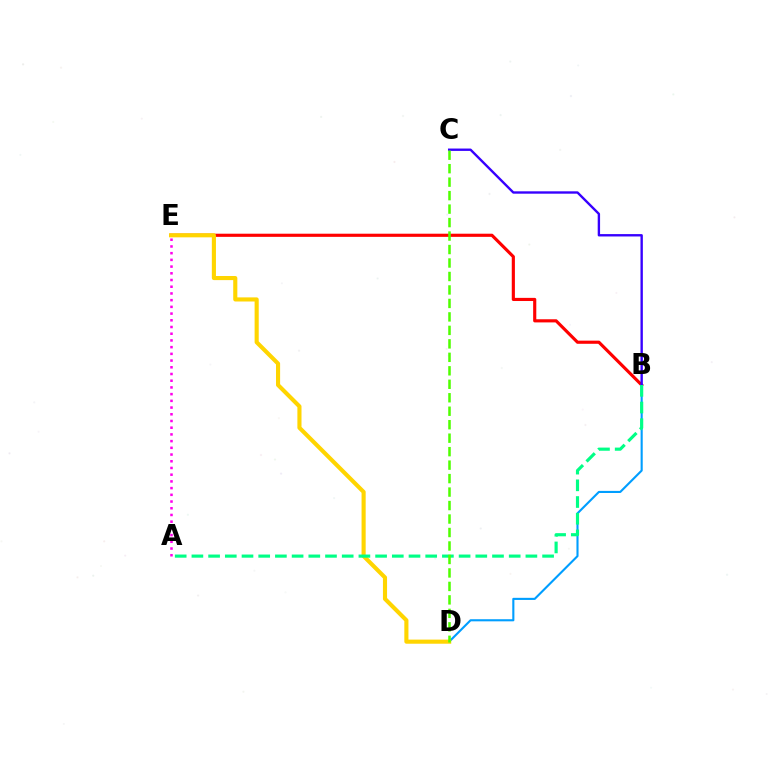{('B', 'E'): [{'color': '#ff0000', 'line_style': 'solid', 'thickness': 2.26}], ('B', 'D'): [{'color': '#009eff', 'line_style': 'solid', 'thickness': 1.52}], ('D', 'E'): [{'color': '#ffd500', 'line_style': 'solid', 'thickness': 2.96}], ('B', 'C'): [{'color': '#3700ff', 'line_style': 'solid', 'thickness': 1.71}], ('A', 'B'): [{'color': '#00ff86', 'line_style': 'dashed', 'thickness': 2.27}], ('C', 'D'): [{'color': '#4fff00', 'line_style': 'dashed', 'thickness': 1.83}], ('A', 'E'): [{'color': '#ff00ed', 'line_style': 'dotted', 'thickness': 1.82}]}